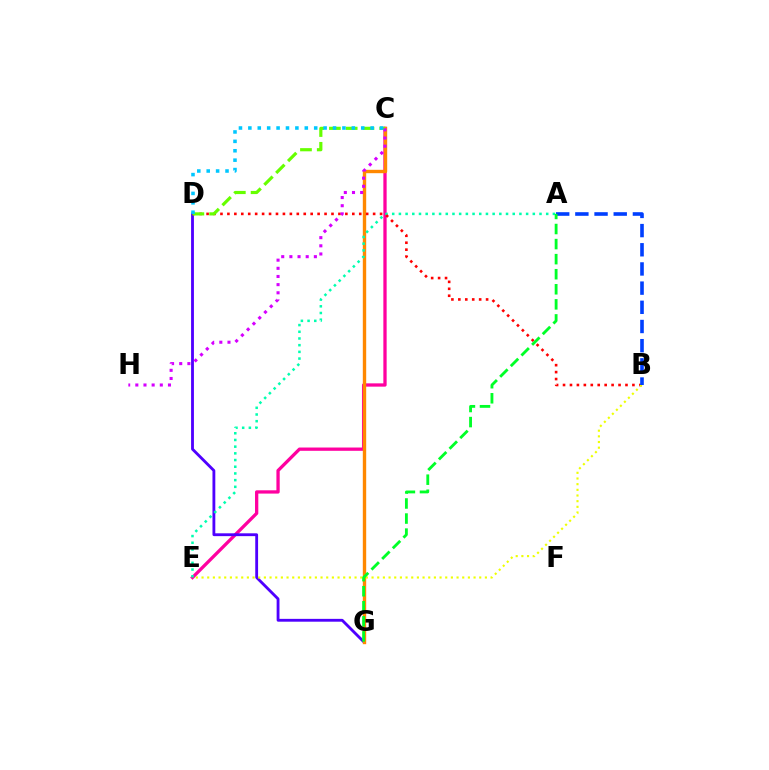{('C', 'E'): [{'color': '#ff00a0', 'line_style': 'solid', 'thickness': 2.37}], ('D', 'G'): [{'color': '#4f00ff', 'line_style': 'solid', 'thickness': 2.04}], ('C', 'G'): [{'color': '#ff8800', 'line_style': 'solid', 'thickness': 2.43}], ('A', 'E'): [{'color': '#00ffaf', 'line_style': 'dotted', 'thickness': 1.82}], ('B', 'D'): [{'color': '#ff0000', 'line_style': 'dotted', 'thickness': 1.89}], ('B', 'E'): [{'color': '#eeff00', 'line_style': 'dotted', 'thickness': 1.54}], ('C', 'D'): [{'color': '#66ff00', 'line_style': 'dashed', 'thickness': 2.28}, {'color': '#00c7ff', 'line_style': 'dotted', 'thickness': 2.56}], ('A', 'B'): [{'color': '#003fff', 'line_style': 'dashed', 'thickness': 2.61}], ('C', 'H'): [{'color': '#d600ff', 'line_style': 'dotted', 'thickness': 2.22}], ('A', 'G'): [{'color': '#00ff27', 'line_style': 'dashed', 'thickness': 2.05}]}